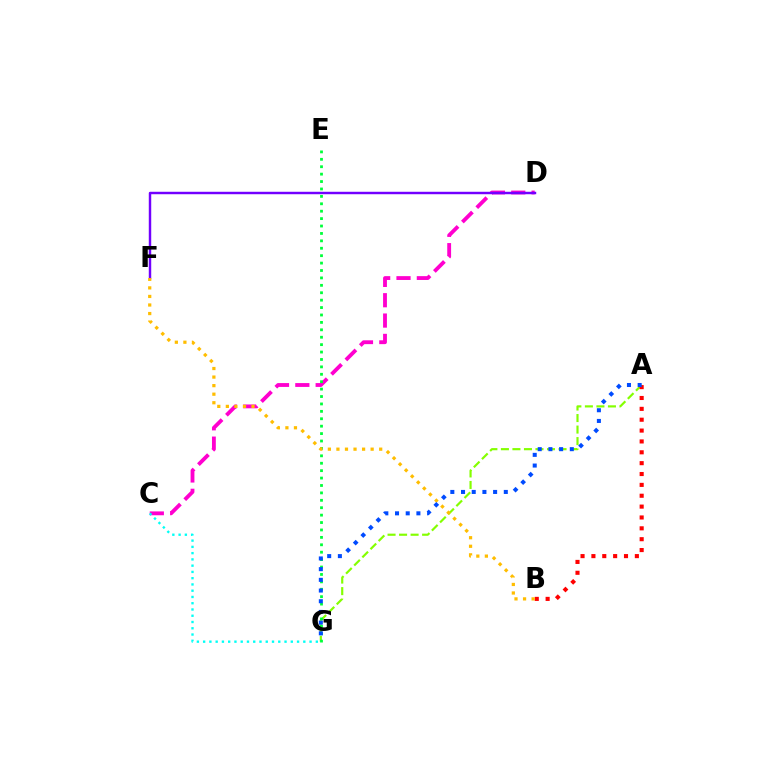{('A', 'G'): [{'color': '#84ff00', 'line_style': 'dashed', 'thickness': 1.57}, {'color': '#004bff', 'line_style': 'dotted', 'thickness': 2.91}], ('A', 'B'): [{'color': '#ff0000', 'line_style': 'dotted', 'thickness': 2.95}], ('C', 'D'): [{'color': '#ff00cf', 'line_style': 'dashed', 'thickness': 2.76}], ('D', 'F'): [{'color': '#7200ff', 'line_style': 'solid', 'thickness': 1.76}], ('E', 'G'): [{'color': '#00ff39', 'line_style': 'dotted', 'thickness': 2.01}], ('B', 'F'): [{'color': '#ffbd00', 'line_style': 'dotted', 'thickness': 2.32}], ('C', 'G'): [{'color': '#00fff6', 'line_style': 'dotted', 'thickness': 1.7}]}